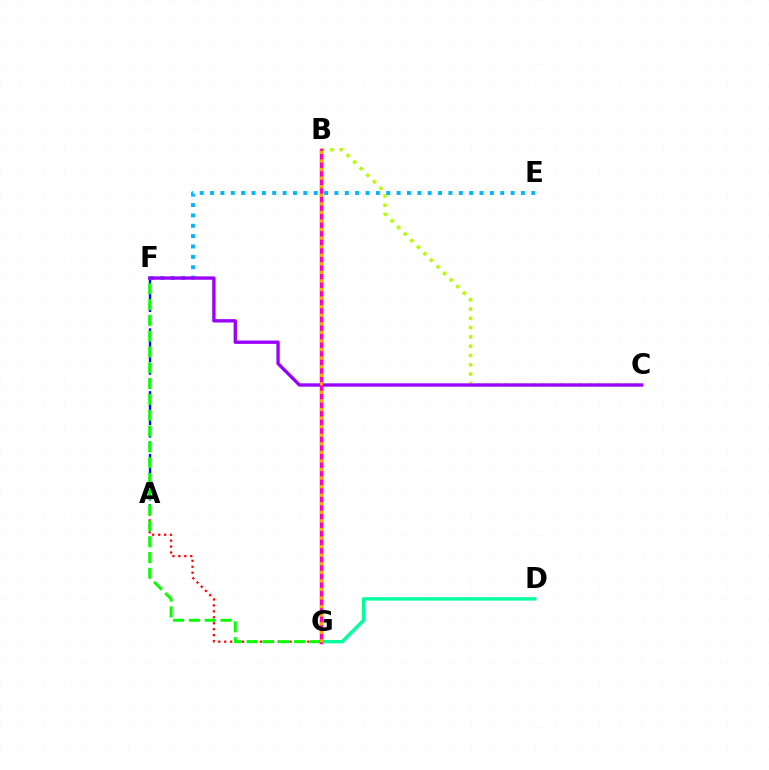{('A', 'F'): [{'color': '#0010ff', 'line_style': 'dashed', 'thickness': 1.71}], ('B', 'C'): [{'color': '#b3ff00', 'line_style': 'dotted', 'thickness': 2.52}], ('A', 'G'): [{'color': '#ff0000', 'line_style': 'dotted', 'thickness': 1.61}], ('D', 'G'): [{'color': '#00ff9d', 'line_style': 'solid', 'thickness': 2.44}], ('E', 'F'): [{'color': '#00b5ff', 'line_style': 'dotted', 'thickness': 2.82}], ('F', 'G'): [{'color': '#08ff00', 'line_style': 'dashed', 'thickness': 2.15}], ('C', 'F'): [{'color': '#9b00ff', 'line_style': 'solid', 'thickness': 2.41}], ('B', 'G'): [{'color': '#ff00bd', 'line_style': 'solid', 'thickness': 2.45}, {'color': '#ffa500', 'line_style': 'dotted', 'thickness': 2.33}]}